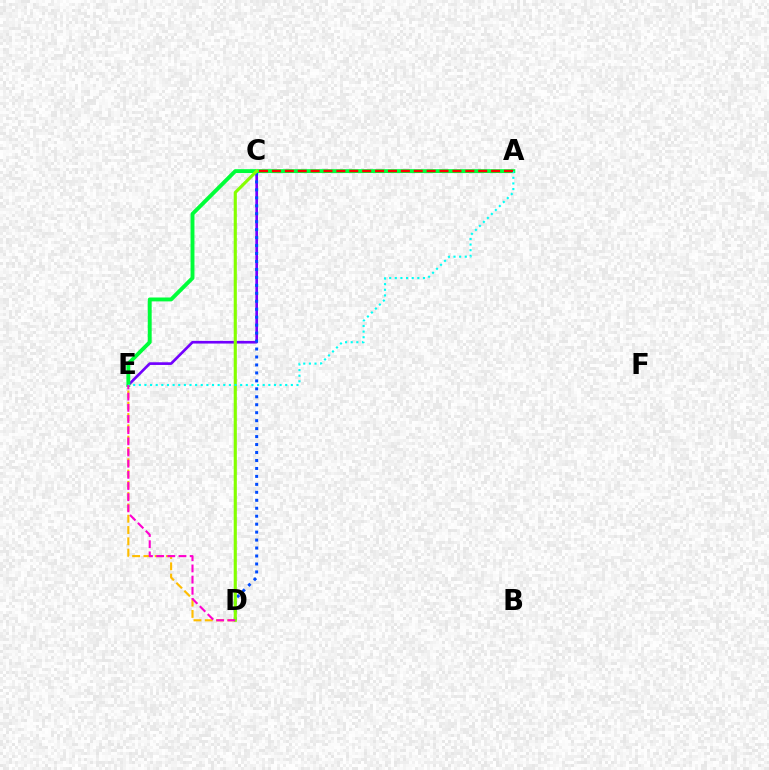{('C', 'E'): [{'color': '#7200ff', 'line_style': 'solid', 'thickness': 1.92}], ('D', 'E'): [{'color': '#ffbd00', 'line_style': 'dashed', 'thickness': 1.53}, {'color': '#ff00cf', 'line_style': 'dashed', 'thickness': 1.52}], ('C', 'D'): [{'color': '#004bff', 'line_style': 'dotted', 'thickness': 2.16}, {'color': '#84ff00', 'line_style': 'solid', 'thickness': 2.25}], ('A', 'E'): [{'color': '#00ff39', 'line_style': 'solid', 'thickness': 2.81}, {'color': '#00fff6', 'line_style': 'dotted', 'thickness': 1.53}], ('A', 'C'): [{'color': '#ff0000', 'line_style': 'dashed', 'thickness': 1.75}]}